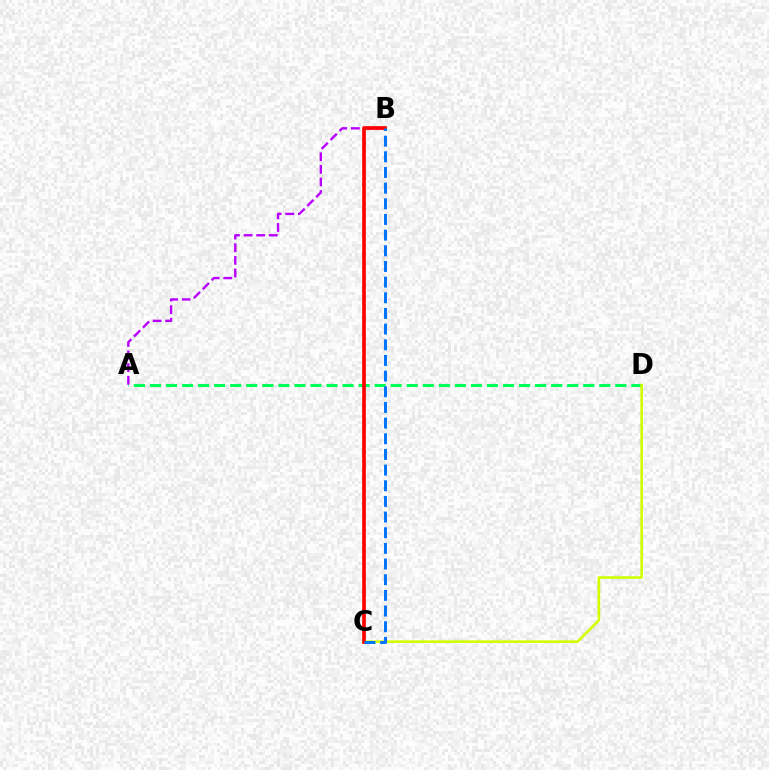{('A', 'D'): [{'color': '#00ff5c', 'line_style': 'dashed', 'thickness': 2.18}], ('A', 'B'): [{'color': '#b900ff', 'line_style': 'dashed', 'thickness': 1.71}], ('C', 'D'): [{'color': '#d1ff00', 'line_style': 'solid', 'thickness': 1.88}], ('B', 'C'): [{'color': '#ff0000', 'line_style': 'solid', 'thickness': 2.65}, {'color': '#0074ff', 'line_style': 'dashed', 'thickness': 2.13}]}